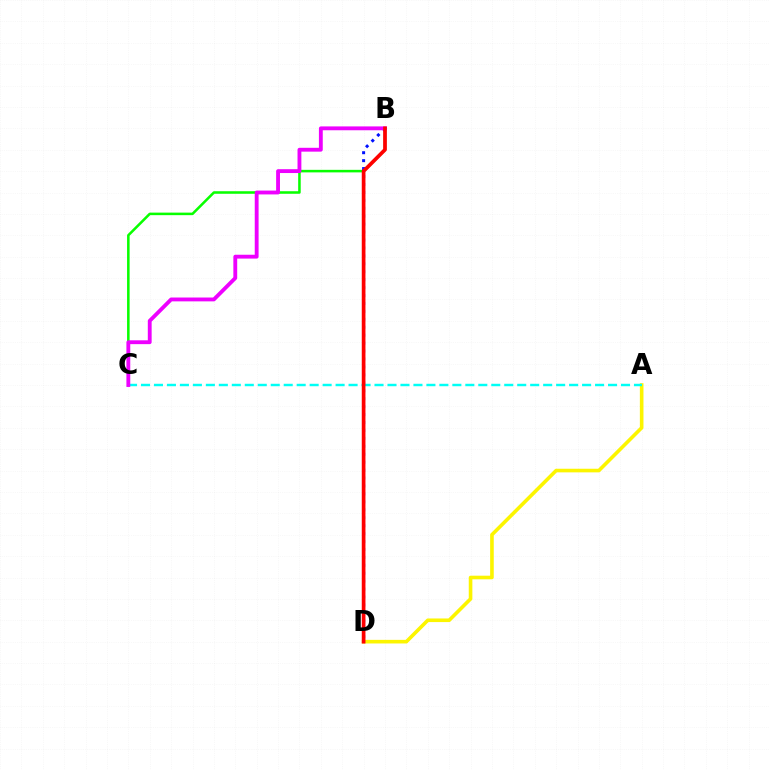{('B', 'C'): [{'color': '#08ff00', 'line_style': 'solid', 'thickness': 1.83}, {'color': '#ee00ff', 'line_style': 'solid', 'thickness': 2.77}], ('B', 'D'): [{'color': '#0010ff', 'line_style': 'dotted', 'thickness': 2.16}, {'color': '#ff0000', 'line_style': 'solid', 'thickness': 2.66}], ('A', 'D'): [{'color': '#fcf500', 'line_style': 'solid', 'thickness': 2.6}], ('A', 'C'): [{'color': '#00fff6', 'line_style': 'dashed', 'thickness': 1.76}]}